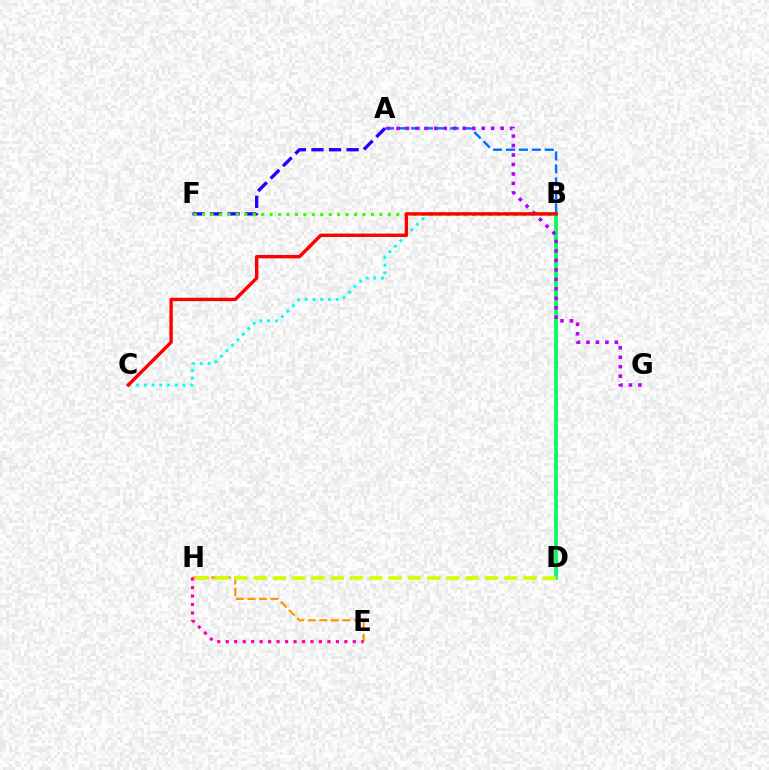{('B', 'C'): [{'color': '#00fff6', 'line_style': 'dotted', 'thickness': 2.1}, {'color': '#ff0000', 'line_style': 'solid', 'thickness': 2.44}], ('A', 'F'): [{'color': '#2500ff', 'line_style': 'dashed', 'thickness': 2.39}], ('E', 'H'): [{'color': '#ff9400', 'line_style': 'dashed', 'thickness': 1.57}, {'color': '#ff00ac', 'line_style': 'dotted', 'thickness': 2.3}], ('A', 'D'): [{'color': '#0074ff', 'line_style': 'dashed', 'thickness': 1.76}], ('B', 'D'): [{'color': '#00ff5c', 'line_style': 'solid', 'thickness': 2.65}], ('D', 'H'): [{'color': '#d1ff00', 'line_style': 'dashed', 'thickness': 2.62}], ('B', 'F'): [{'color': '#3dff00', 'line_style': 'dotted', 'thickness': 2.29}], ('A', 'G'): [{'color': '#b900ff', 'line_style': 'dotted', 'thickness': 2.57}]}